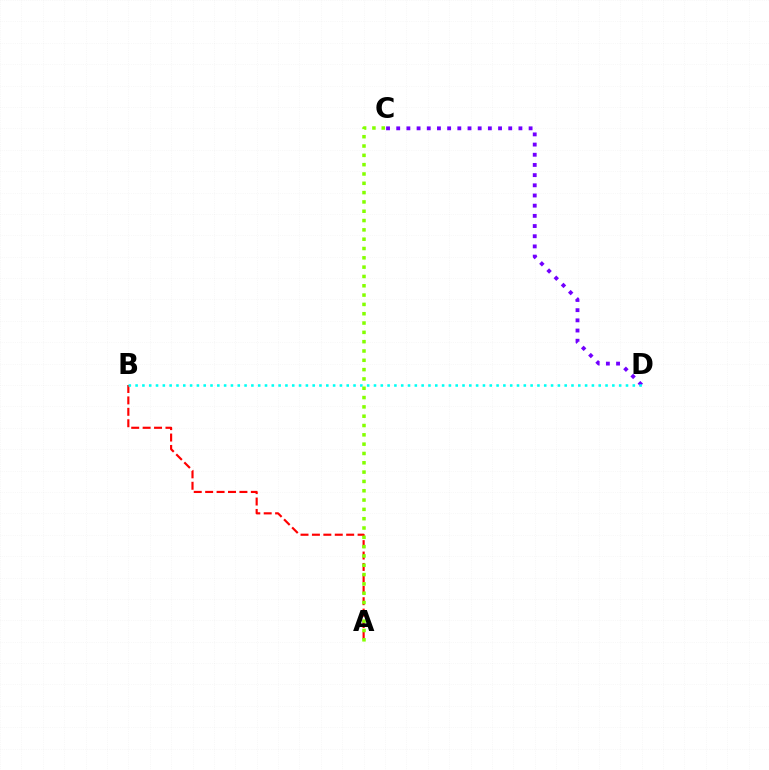{('C', 'D'): [{'color': '#7200ff', 'line_style': 'dotted', 'thickness': 2.77}], ('A', 'B'): [{'color': '#ff0000', 'line_style': 'dashed', 'thickness': 1.55}], ('B', 'D'): [{'color': '#00fff6', 'line_style': 'dotted', 'thickness': 1.85}], ('A', 'C'): [{'color': '#84ff00', 'line_style': 'dotted', 'thickness': 2.53}]}